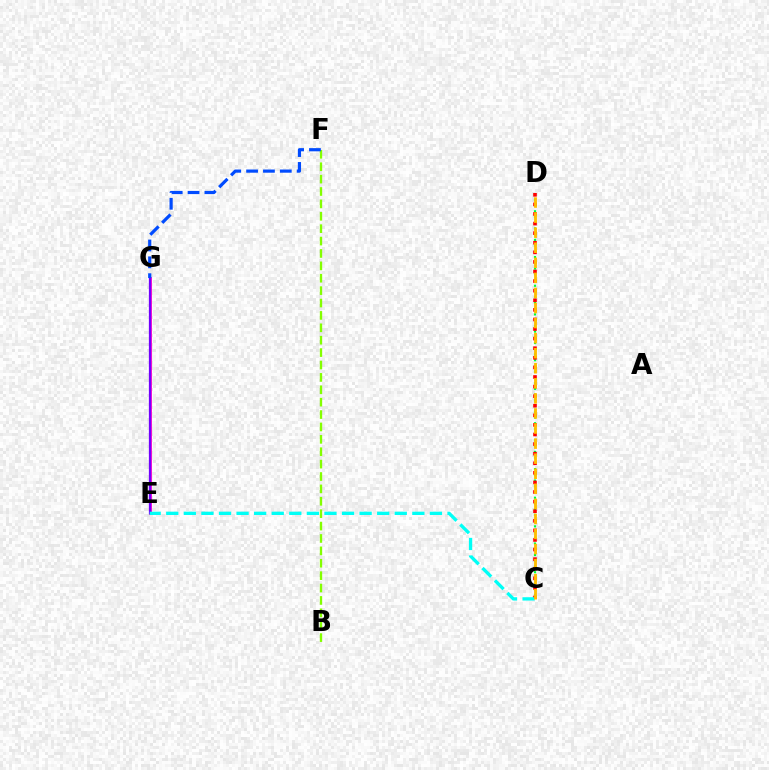{('B', 'F'): [{'color': '#84ff00', 'line_style': 'dashed', 'thickness': 1.68}], ('E', 'G'): [{'color': '#ff00cf', 'line_style': 'solid', 'thickness': 2.02}, {'color': '#7200ff', 'line_style': 'solid', 'thickness': 1.63}], ('C', 'D'): [{'color': '#00ff39', 'line_style': 'dotted', 'thickness': 1.56}, {'color': '#ff0000', 'line_style': 'dotted', 'thickness': 2.6}, {'color': '#ffbd00', 'line_style': 'dashed', 'thickness': 2.05}], ('C', 'E'): [{'color': '#00fff6', 'line_style': 'dashed', 'thickness': 2.39}], ('F', 'G'): [{'color': '#004bff', 'line_style': 'dashed', 'thickness': 2.29}]}